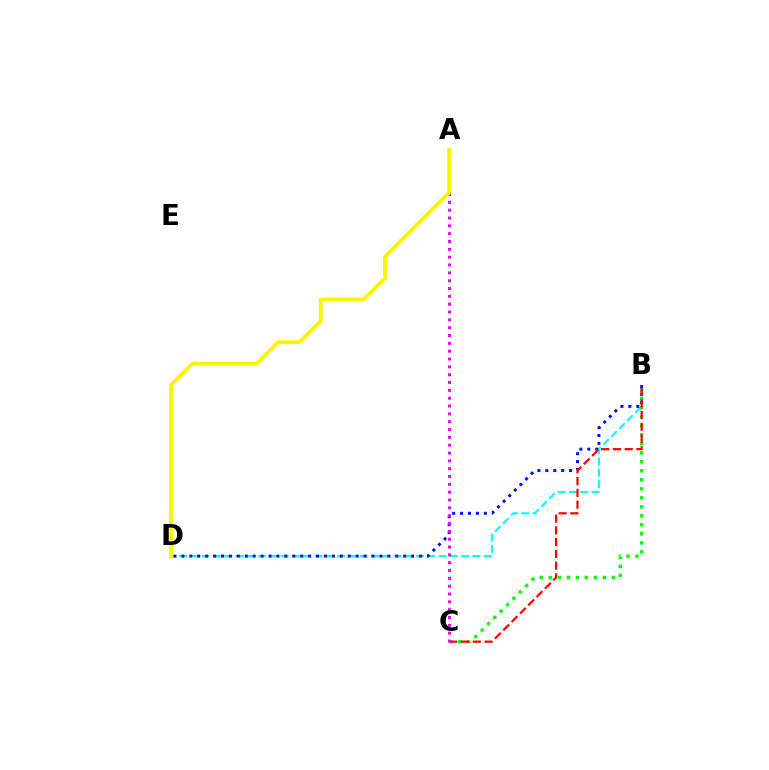{('B', 'D'): [{'color': '#00fff6', 'line_style': 'dashed', 'thickness': 1.53}, {'color': '#0010ff', 'line_style': 'dotted', 'thickness': 2.15}], ('B', 'C'): [{'color': '#08ff00', 'line_style': 'dotted', 'thickness': 2.45}, {'color': '#ff0000', 'line_style': 'dashed', 'thickness': 1.6}], ('A', 'C'): [{'color': '#ee00ff', 'line_style': 'dotted', 'thickness': 2.13}], ('A', 'D'): [{'color': '#fcf500', 'line_style': 'solid', 'thickness': 2.8}]}